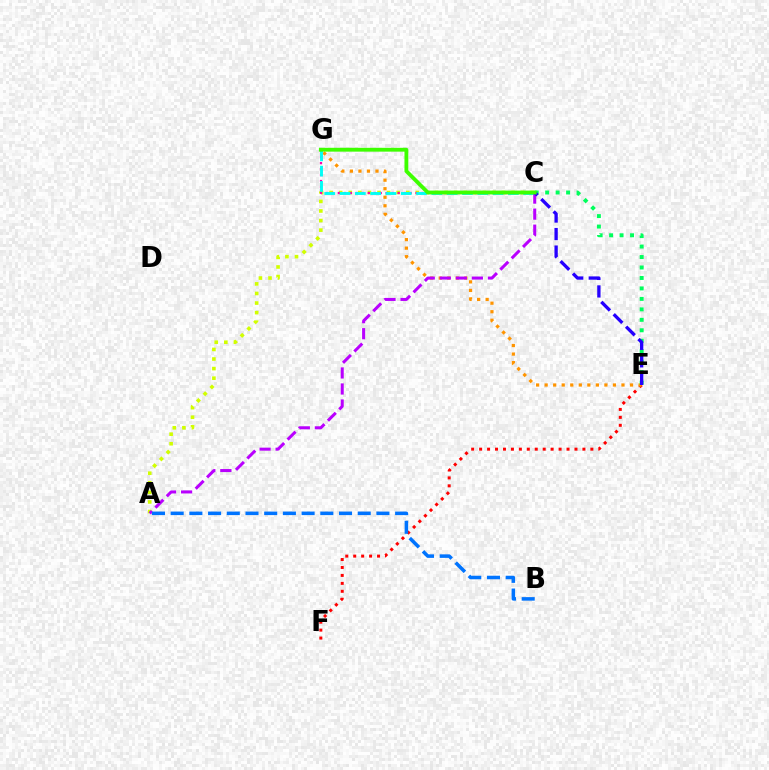{('E', 'F'): [{'color': '#ff0000', 'line_style': 'dotted', 'thickness': 2.16}], ('E', 'G'): [{'color': '#ff9400', 'line_style': 'dotted', 'thickness': 2.32}], ('A', 'C'): [{'color': '#d1ff00', 'line_style': 'dotted', 'thickness': 2.6}, {'color': '#b900ff', 'line_style': 'dashed', 'thickness': 2.18}], ('C', 'G'): [{'color': '#ff00ac', 'line_style': 'dotted', 'thickness': 1.62}, {'color': '#00fff6', 'line_style': 'dashed', 'thickness': 2.08}, {'color': '#3dff00', 'line_style': 'solid', 'thickness': 2.76}], ('C', 'E'): [{'color': '#00ff5c', 'line_style': 'dotted', 'thickness': 2.84}, {'color': '#2500ff', 'line_style': 'dashed', 'thickness': 2.38}], ('A', 'B'): [{'color': '#0074ff', 'line_style': 'dashed', 'thickness': 2.54}]}